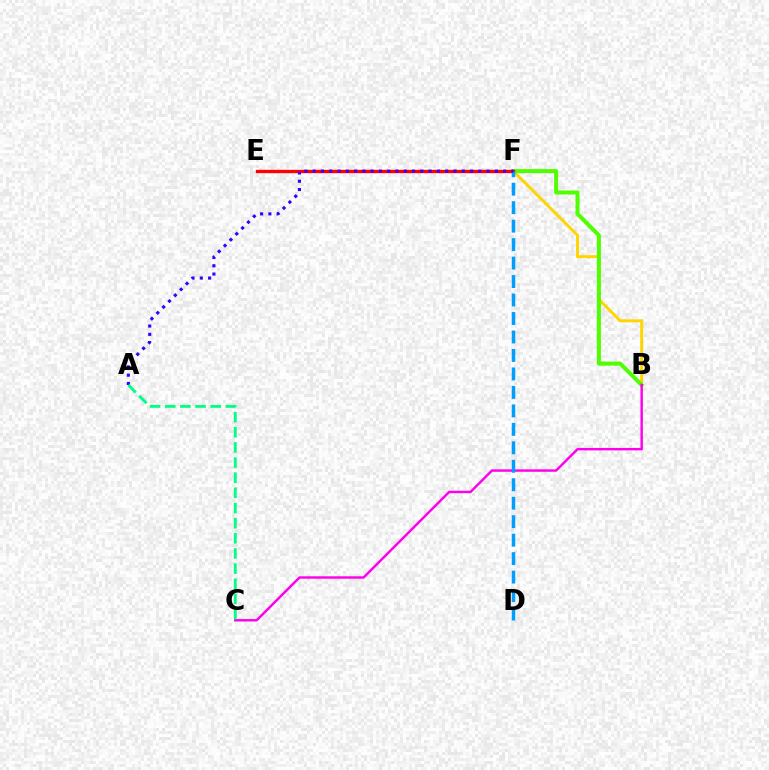{('B', 'F'): [{'color': '#ffd500', 'line_style': 'solid', 'thickness': 2.12}, {'color': '#4fff00', 'line_style': 'solid', 'thickness': 2.88}], ('B', 'C'): [{'color': '#ff00ed', 'line_style': 'solid', 'thickness': 1.76}], ('E', 'F'): [{'color': '#ff0000', 'line_style': 'solid', 'thickness': 2.41}], ('D', 'F'): [{'color': '#009eff', 'line_style': 'dashed', 'thickness': 2.51}], ('A', 'F'): [{'color': '#3700ff', 'line_style': 'dotted', 'thickness': 2.25}], ('A', 'C'): [{'color': '#00ff86', 'line_style': 'dashed', 'thickness': 2.06}]}